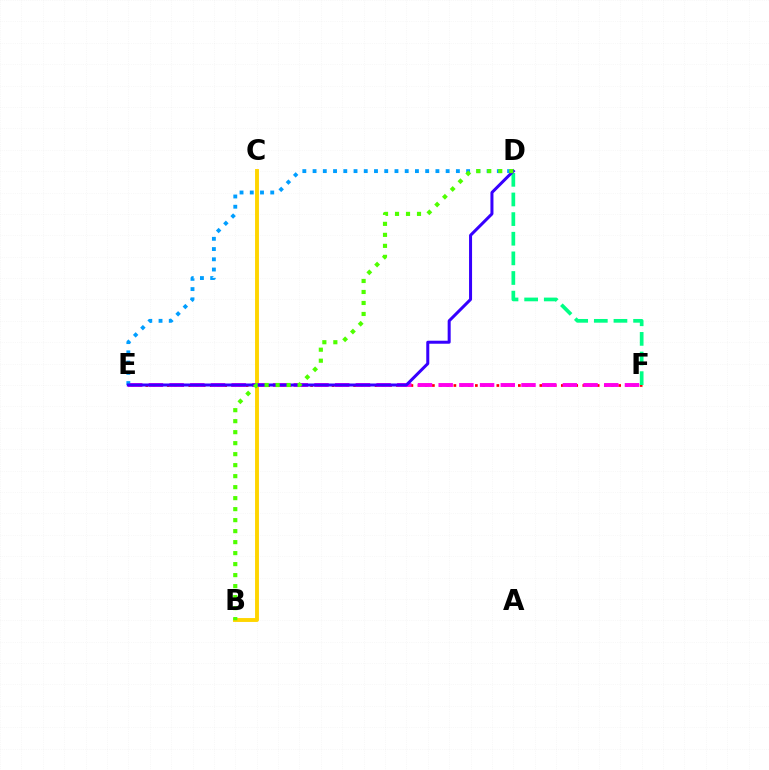{('B', 'C'): [{'color': '#ffd500', 'line_style': 'solid', 'thickness': 2.81}], ('E', 'F'): [{'color': '#ff0000', 'line_style': 'dotted', 'thickness': 1.95}, {'color': '#ff00ed', 'line_style': 'dashed', 'thickness': 2.81}], ('D', 'F'): [{'color': '#00ff86', 'line_style': 'dashed', 'thickness': 2.67}], ('D', 'E'): [{'color': '#009eff', 'line_style': 'dotted', 'thickness': 2.78}, {'color': '#3700ff', 'line_style': 'solid', 'thickness': 2.17}], ('B', 'D'): [{'color': '#4fff00', 'line_style': 'dotted', 'thickness': 2.99}]}